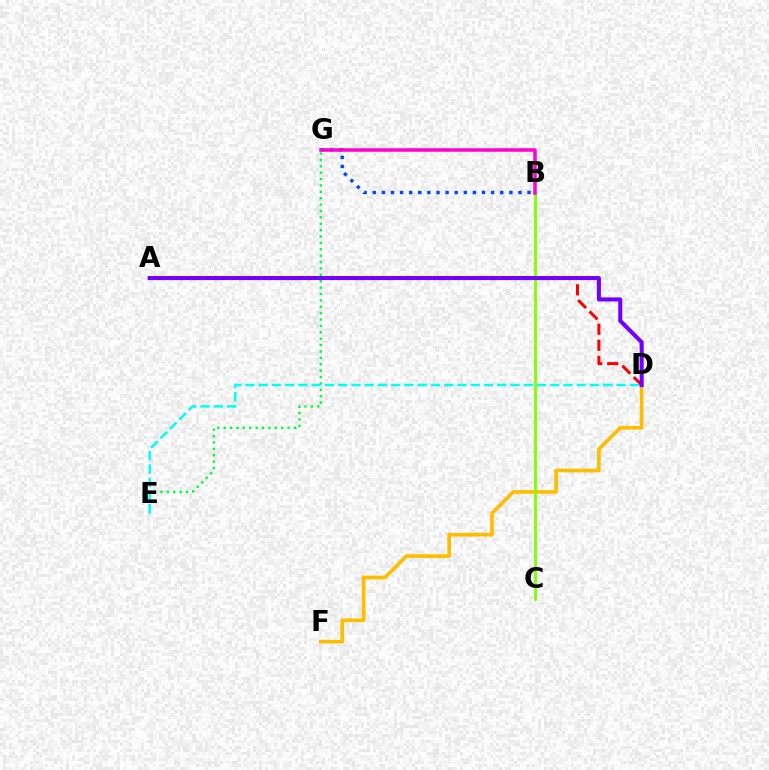{('D', 'F'): [{'color': '#ffbd00', 'line_style': 'solid', 'thickness': 2.63}], ('A', 'D'): [{'color': '#ff0000', 'line_style': 'dashed', 'thickness': 2.18}, {'color': '#7200ff', 'line_style': 'solid', 'thickness': 2.93}], ('B', 'C'): [{'color': '#84ff00', 'line_style': 'solid', 'thickness': 2.06}], ('E', 'G'): [{'color': '#00ff39', 'line_style': 'dotted', 'thickness': 1.73}], ('B', 'G'): [{'color': '#004bff', 'line_style': 'dotted', 'thickness': 2.47}, {'color': '#ff00cf', 'line_style': 'solid', 'thickness': 2.53}], ('D', 'E'): [{'color': '#00fff6', 'line_style': 'dashed', 'thickness': 1.8}]}